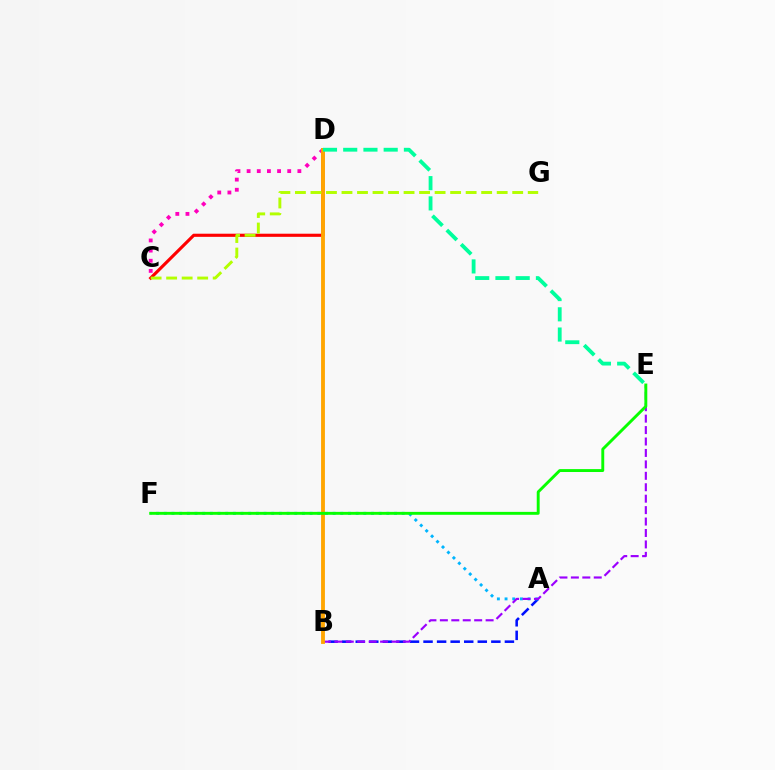{('C', 'D'): [{'color': '#ff0000', 'line_style': 'solid', 'thickness': 2.25}, {'color': '#ff00bd', 'line_style': 'dotted', 'thickness': 2.76}], ('A', 'B'): [{'color': '#0010ff', 'line_style': 'dashed', 'thickness': 1.84}], ('A', 'F'): [{'color': '#00b5ff', 'line_style': 'dotted', 'thickness': 2.08}], ('B', 'E'): [{'color': '#9b00ff', 'line_style': 'dashed', 'thickness': 1.55}], ('B', 'D'): [{'color': '#ffa500', 'line_style': 'solid', 'thickness': 2.77}], ('C', 'G'): [{'color': '#b3ff00', 'line_style': 'dashed', 'thickness': 2.11}], ('E', 'F'): [{'color': '#08ff00', 'line_style': 'solid', 'thickness': 2.09}], ('D', 'E'): [{'color': '#00ff9d', 'line_style': 'dashed', 'thickness': 2.75}]}